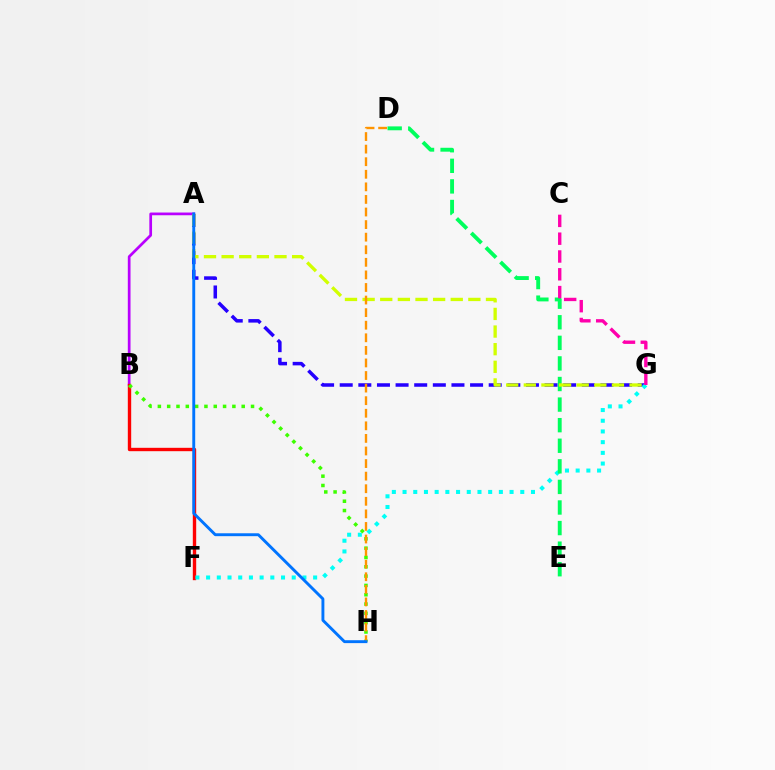{('A', 'B'): [{'color': '#b900ff', 'line_style': 'solid', 'thickness': 1.96}], ('A', 'G'): [{'color': '#2500ff', 'line_style': 'dashed', 'thickness': 2.53}, {'color': '#d1ff00', 'line_style': 'dashed', 'thickness': 2.39}], ('B', 'F'): [{'color': '#ff0000', 'line_style': 'solid', 'thickness': 2.43}], ('F', 'G'): [{'color': '#00fff6', 'line_style': 'dotted', 'thickness': 2.91}], ('D', 'E'): [{'color': '#00ff5c', 'line_style': 'dashed', 'thickness': 2.8}], ('B', 'H'): [{'color': '#3dff00', 'line_style': 'dotted', 'thickness': 2.53}], ('C', 'G'): [{'color': '#ff00ac', 'line_style': 'dashed', 'thickness': 2.42}], ('D', 'H'): [{'color': '#ff9400', 'line_style': 'dashed', 'thickness': 1.71}], ('A', 'H'): [{'color': '#0074ff', 'line_style': 'solid', 'thickness': 2.09}]}